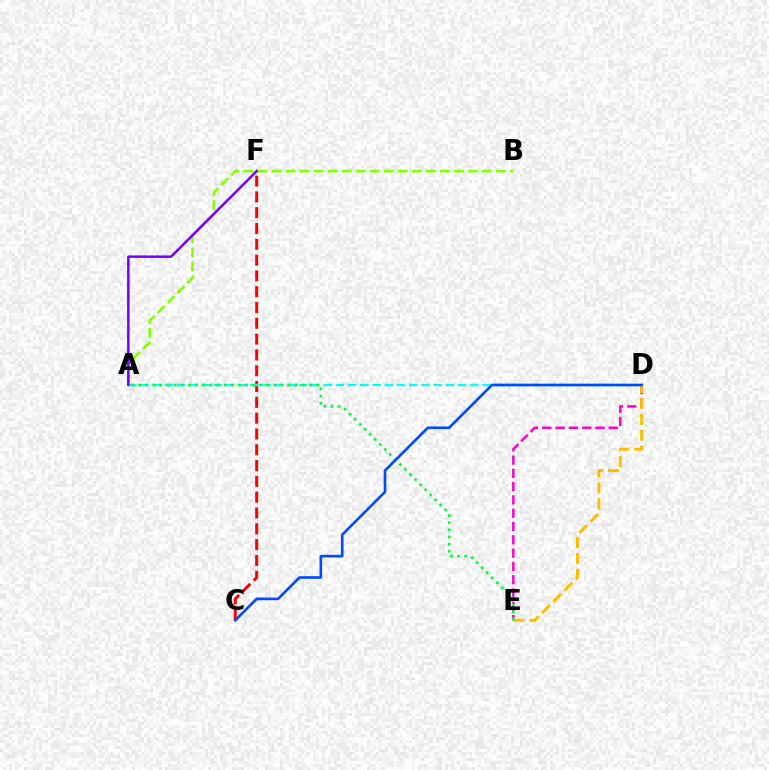{('D', 'E'): [{'color': '#ff00cf', 'line_style': 'dashed', 'thickness': 1.81}, {'color': '#ffbd00', 'line_style': 'dashed', 'thickness': 2.16}], ('C', 'F'): [{'color': '#ff0000', 'line_style': 'dashed', 'thickness': 2.15}], ('A', 'D'): [{'color': '#00fff6', 'line_style': 'dashed', 'thickness': 1.66}], ('A', 'B'): [{'color': '#84ff00', 'line_style': 'dashed', 'thickness': 1.91}], ('A', 'F'): [{'color': '#7200ff', 'line_style': 'solid', 'thickness': 1.79}], ('A', 'E'): [{'color': '#00ff39', 'line_style': 'dotted', 'thickness': 1.94}], ('C', 'D'): [{'color': '#004bff', 'line_style': 'solid', 'thickness': 1.91}]}